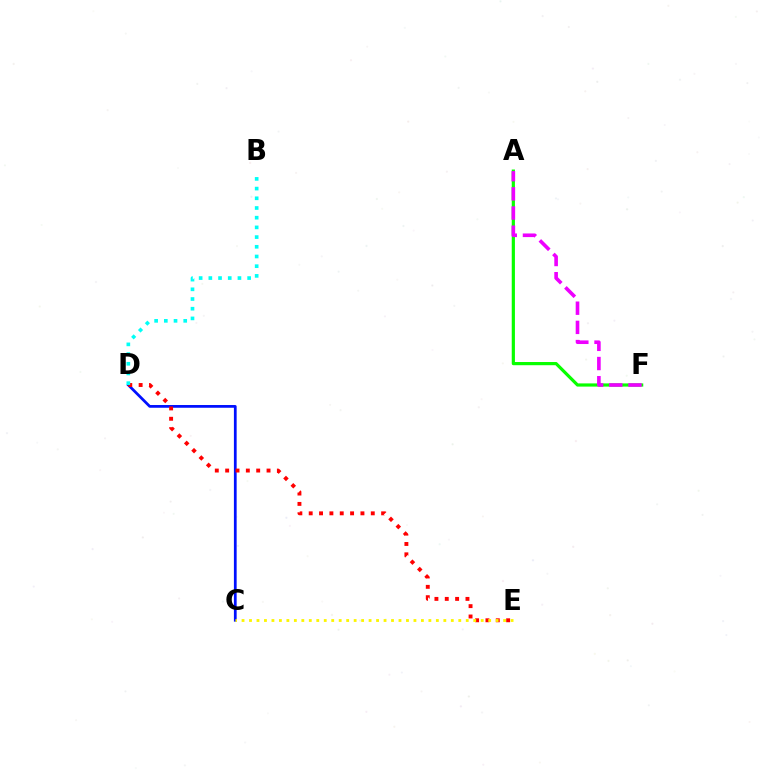{('C', 'D'): [{'color': '#0010ff', 'line_style': 'solid', 'thickness': 1.97}], ('A', 'F'): [{'color': '#08ff00', 'line_style': 'solid', 'thickness': 2.3}, {'color': '#ee00ff', 'line_style': 'dashed', 'thickness': 2.61}], ('D', 'E'): [{'color': '#ff0000', 'line_style': 'dotted', 'thickness': 2.81}], ('B', 'D'): [{'color': '#00fff6', 'line_style': 'dotted', 'thickness': 2.64}], ('C', 'E'): [{'color': '#fcf500', 'line_style': 'dotted', 'thickness': 2.03}]}